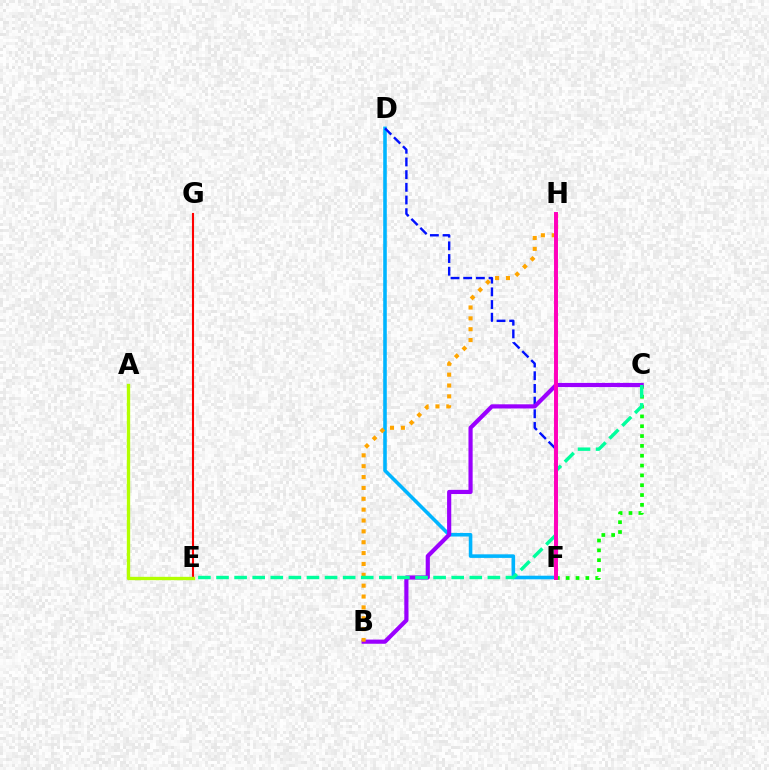{('D', 'F'): [{'color': '#00b5ff', 'line_style': 'solid', 'thickness': 2.58}, {'color': '#0010ff', 'line_style': 'dashed', 'thickness': 1.72}], ('C', 'F'): [{'color': '#08ff00', 'line_style': 'dotted', 'thickness': 2.67}], ('E', 'G'): [{'color': '#ff0000', 'line_style': 'solid', 'thickness': 1.51}], ('B', 'C'): [{'color': '#9b00ff', 'line_style': 'solid', 'thickness': 3.0}], ('A', 'E'): [{'color': '#b3ff00', 'line_style': 'solid', 'thickness': 2.41}], ('B', 'H'): [{'color': '#ffa500', 'line_style': 'dotted', 'thickness': 2.95}], ('C', 'E'): [{'color': '#00ff9d', 'line_style': 'dashed', 'thickness': 2.46}], ('F', 'H'): [{'color': '#ff00bd', 'line_style': 'solid', 'thickness': 2.85}]}